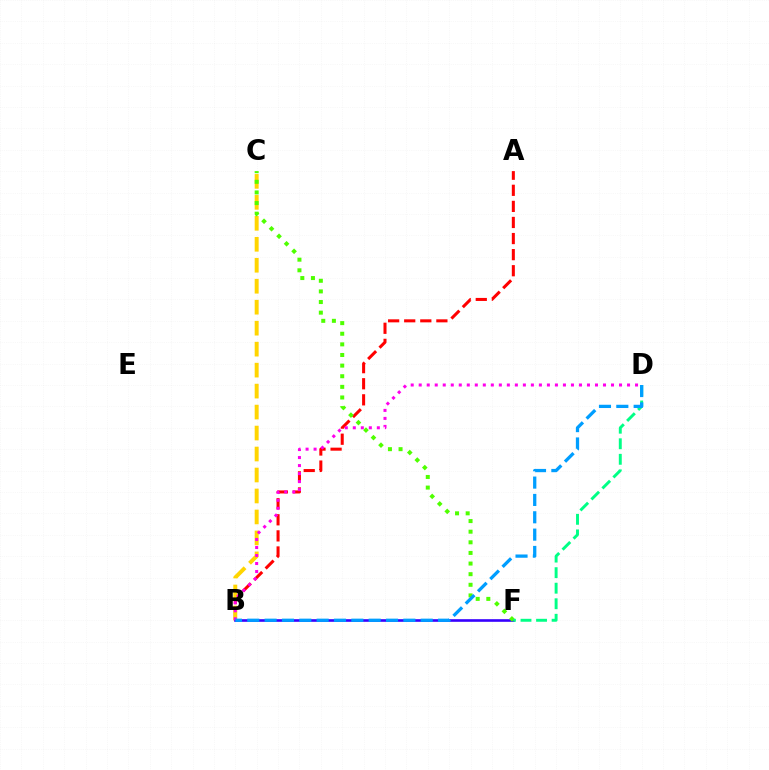{('A', 'B'): [{'color': '#ff0000', 'line_style': 'dashed', 'thickness': 2.18}], ('B', 'C'): [{'color': '#ffd500', 'line_style': 'dashed', 'thickness': 2.85}], ('B', 'F'): [{'color': '#3700ff', 'line_style': 'solid', 'thickness': 1.89}], ('C', 'F'): [{'color': '#4fff00', 'line_style': 'dotted', 'thickness': 2.89}], ('B', 'D'): [{'color': '#ff00ed', 'line_style': 'dotted', 'thickness': 2.18}, {'color': '#009eff', 'line_style': 'dashed', 'thickness': 2.36}], ('D', 'F'): [{'color': '#00ff86', 'line_style': 'dashed', 'thickness': 2.11}]}